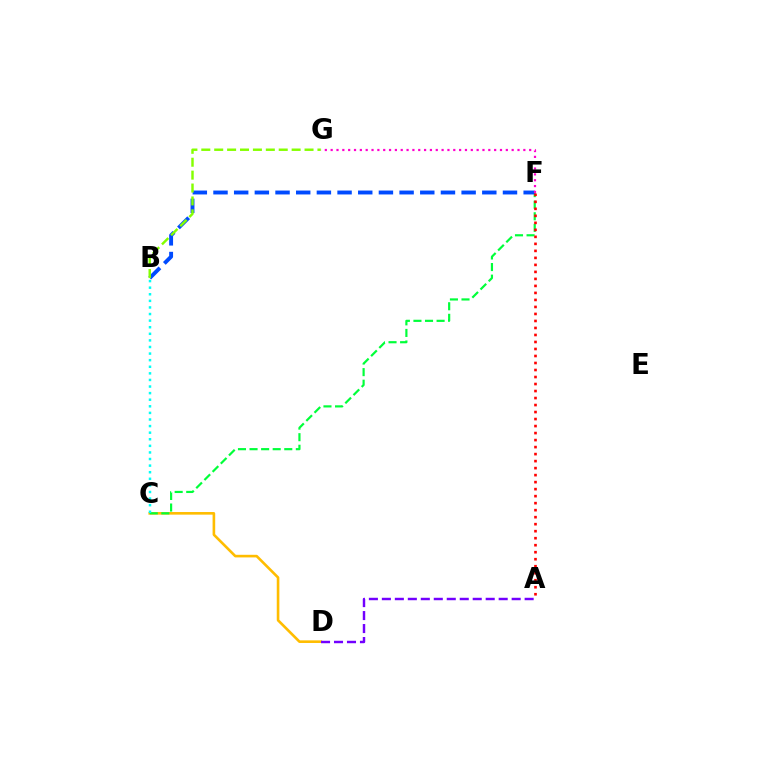{('C', 'D'): [{'color': '#ffbd00', 'line_style': 'solid', 'thickness': 1.88}], ('C', 'F'): [{'color': '#00ff39', 'line_style': 'dashed', 'thickness': 1.57}], ('B', 'C'): [{'color': '#00fff6', 'line_style': 'dotted', 'thickness': 1.79}], ('B', 'F'): [{'color': '#004bff', 'line_style': 'dashed', 'thickness': 2.81}], ('A', 'D'): [{'color': '#7200ff', 'line_style': 'dashed', 'thickness': 1.76}], ('F', 'G'): [{'color': '#ff00cf', 'line_style': 'dotted', 'thickness': 1.59}], ('B', 'G'): [{'color': '#84ff00', 'line_style': 'dashed', 'thickness': 1.75}], ('A', 'F'): [{'color': '#ff0000', 'line_style': 'dotted', 'thickness': 1.9}]}